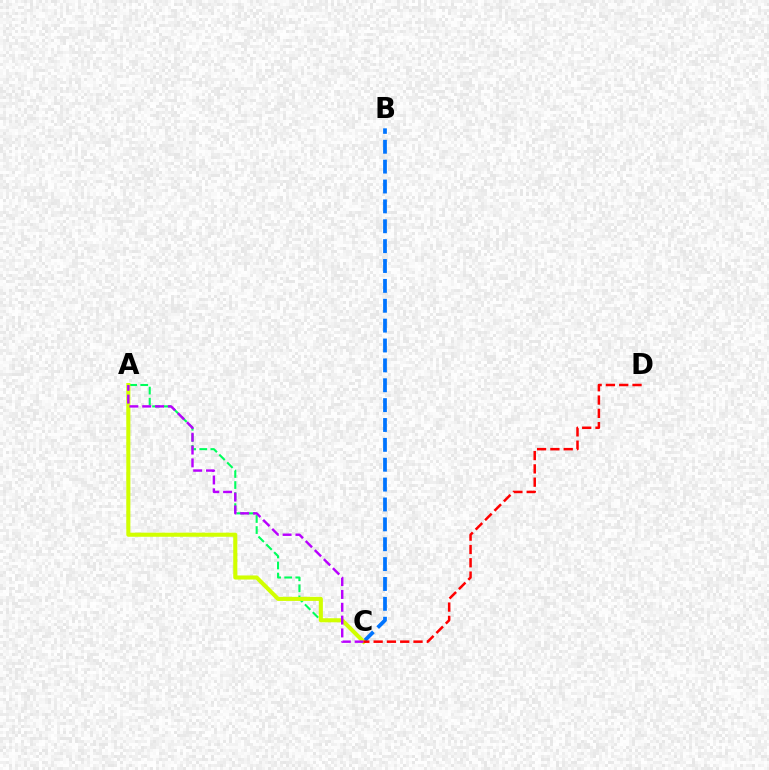{('A', 'C'): [{'color': '#00ff5c', 'line_style': 'dashed', 'thickness': 1.5}, {'color': '#d1ff00', 'line_style': 'solid', 'thickness': 2.94}, {'color': '#b900ff', 'line_style': 'dashed', 'thickness': 1.74}], ('B', 'C'): [{'color': '#0074ff', 'line_style': 'dashed', 'thickness': 2.7}], ('C', 'D'): [{'color': '#ff0000', 'line_style': 'dashed', 'thickness': 1.81}]}